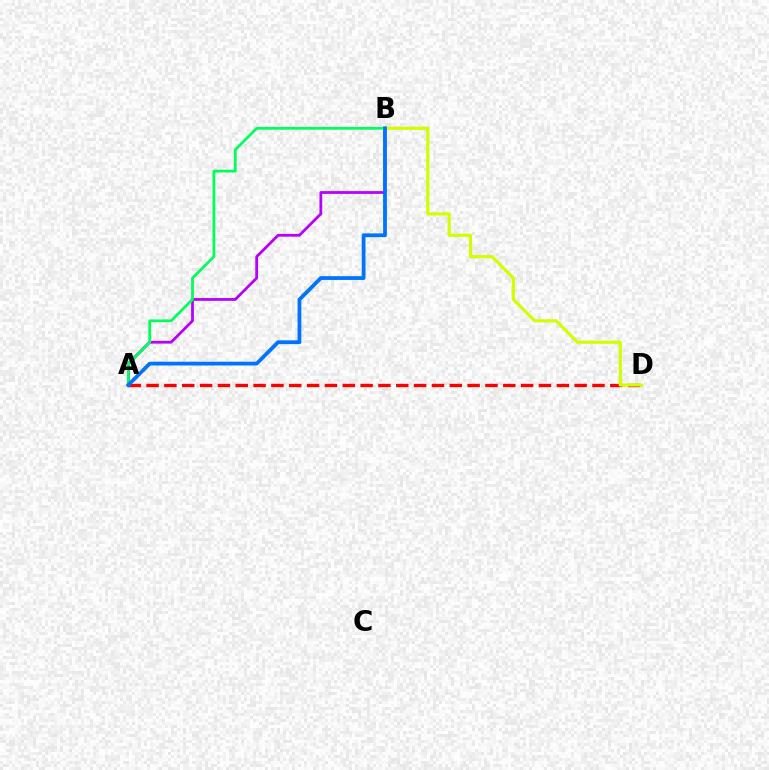{('A', 'D'): [{'color': '#ff0000', 'line_style': 'dashed', 'thickness': 2.42}], ('A', 'B'): [{'color': '#b900ff', 'line_style': 'solid', 'thickness': 2.0}, {'color': '#00ff5c', 'line_style': 'solid', 'thickness': 1.99}, {'color': '#0074ff', 'line_style': 'solid', 'thickness': 2.73}], ('B', 'D'): [{'color': '#d1ff00', 'line_style': 'solid', 'thickness': 2.29}]}